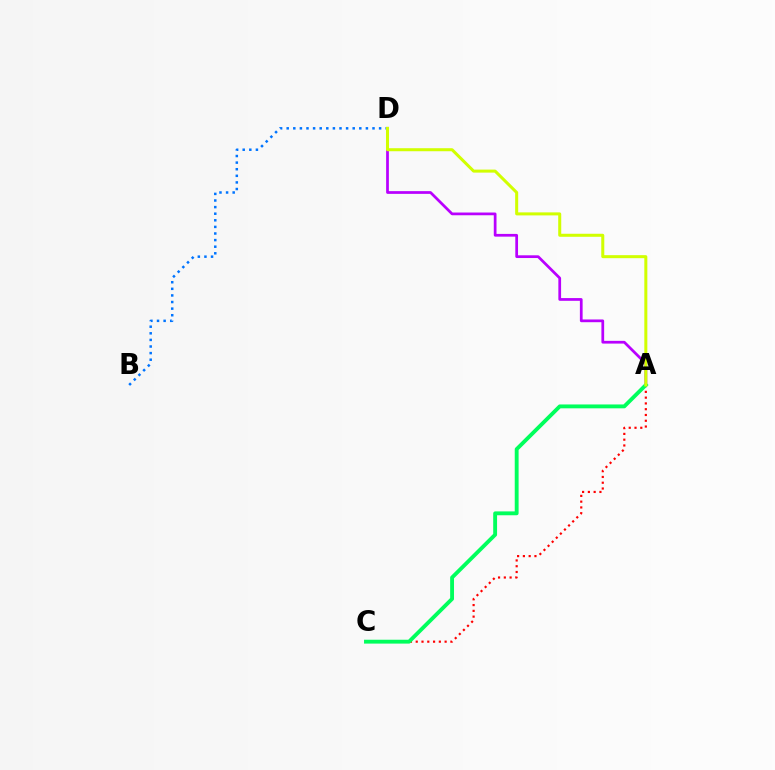{('A', 'D'): [{'color': '#b900ff', 'line_style': 'solid', 'thickness': 1.97}, {'color': '#d1ff00', 'line_style': 'solid', 'thickness': 2.18}], ('A', 'C'): [{'color': '#ff0000', 'line_style': 'dotted', 'thickness': 1.57}, {'color': '#00ff5c', 'line_style': 'solid', 'thickness': 2.78}], ('B', 'D'): [{'color': '#0074ff', 'line_style': 'dotted', 'thickness': 1.79}]}